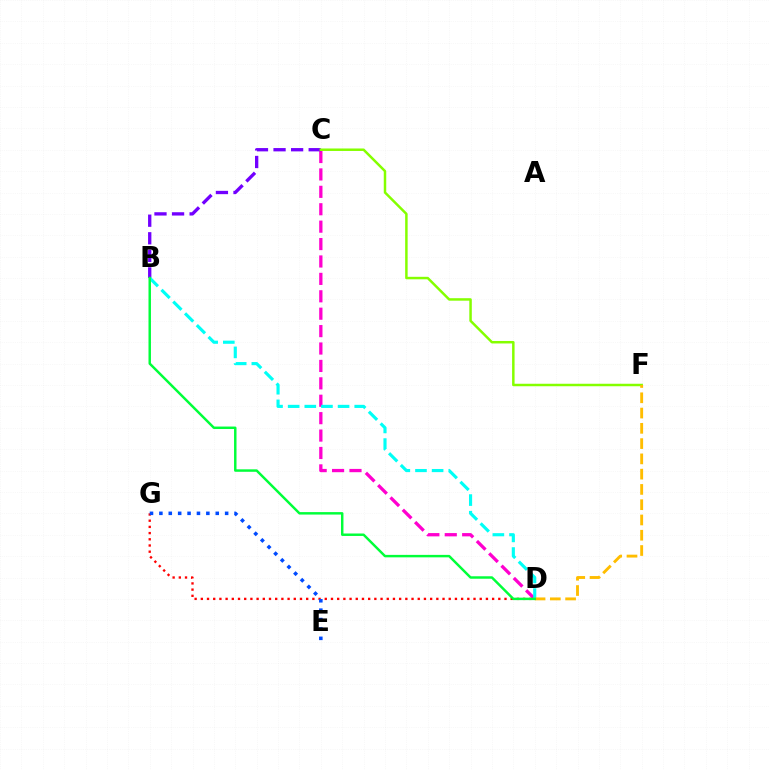{('C', 'D'): [{'color': '#ff00cf', 'line_style': 'dashed', 'thickness': 2.37}], ('B', 'C'): [{'color': '#7200ff', 'line_style': 'dashed', 'thickness': 2.39}], ('B', 'D'): [{'color': '#00fff6', 'line_style': 'dashed', 'thickness': 2.26}, {'color': '#00ff39', 'line_style': 'solid', 'thickness': 1.77}], ('C', 'F'): [{'color': '#84ff00', 'line_style': 'solid', 'thickness': 1.79}], ('D', 'G'): [{'color': '#ff0000', 'line_style': 'dotted', 'thickness': 1.68}], ('D', 'F'): [{'color': '#ffbd00', 'line_style': 'dashed', 'thickness': 2.07}], ('E', 'G'): [{'color': '#004bff', 'line_style': 'dotted', 'thickness': 2.55}]}